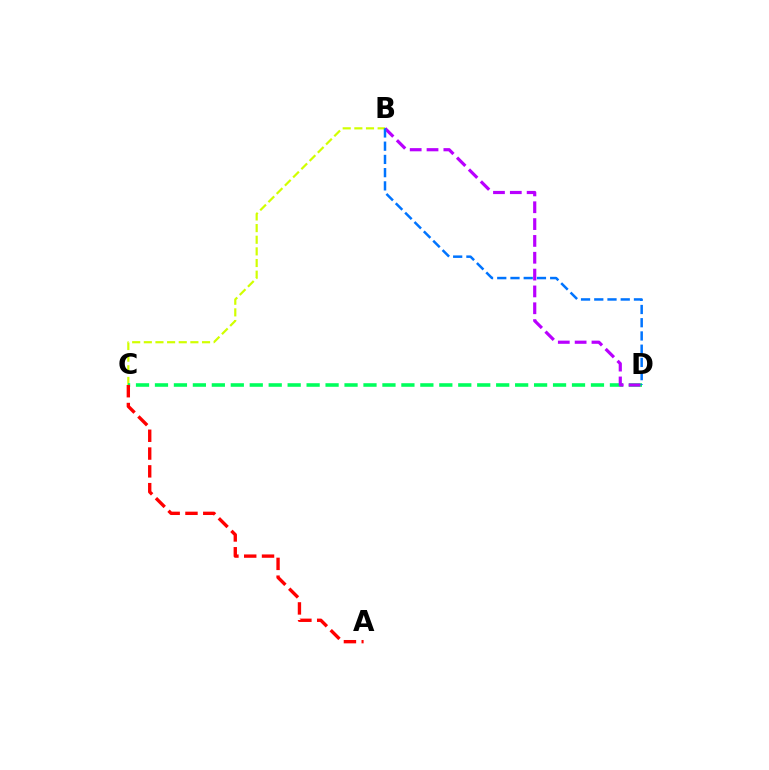{('B', 'C'): [{'color': '#d1ff00', 'line_style': 'dashed', 'thickness': 1.58}], ('C', 'D'): [{'color': '#00ff5c', 'line_style': 'dashed', 'thickness': 2.58}], ('B', 'D'): [{'color': '#b900ff', 'line_style': 'dashed', 'thickness': 2.29}, {'color': '#0074ff', 'line_style': 'dashed', 'thickness': 1.8}], ('A', 'C'): [{'color': '#ff0000', 'line_style': 'dashed', 'thickness': 2.42}]}